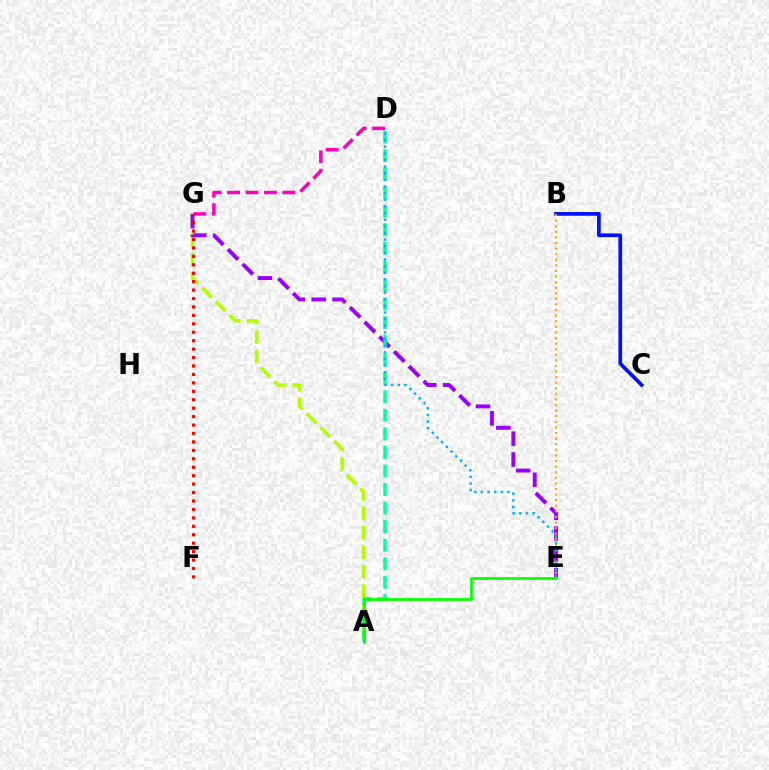{('A', 'G'): [{'color': '#b3ff00', 'line_style': 'dashed', 'thickness': 2.64}], ('B', 'C'): [{'color': '#0010ff', 'line_style': 'solid', 'thickness': 2.67}], ('D', 'G'): [{'color': '#ff00bd', 'line_style': 'dashed', 'thickness': 2.5}], ('E', 'G'): [{'color': '#9b00ff', 'line_style': 'dashed', 'thickness': 2.83}], ('F', 'G'): [{'color': '#ff0000', 'line_style': 'dotted', 'thickness': 2.29}], ('A', 'D'): [{'color': '#00ff9d', 'line_style': 'dashed', 'thickness': 2.52}], ('A', 'E'): [{'color': '#08ff00', 'line_style': 'solid', 'thickness': 1.96}], ('B', 'E'): [{'color': '#ffa500', 'line_style': 'dotted', 'thickness': 1.52}], ('D', 'E'): [{'color': '#00b5ff', 'line_style': 'dotted', 'thickness': 1.8}]}